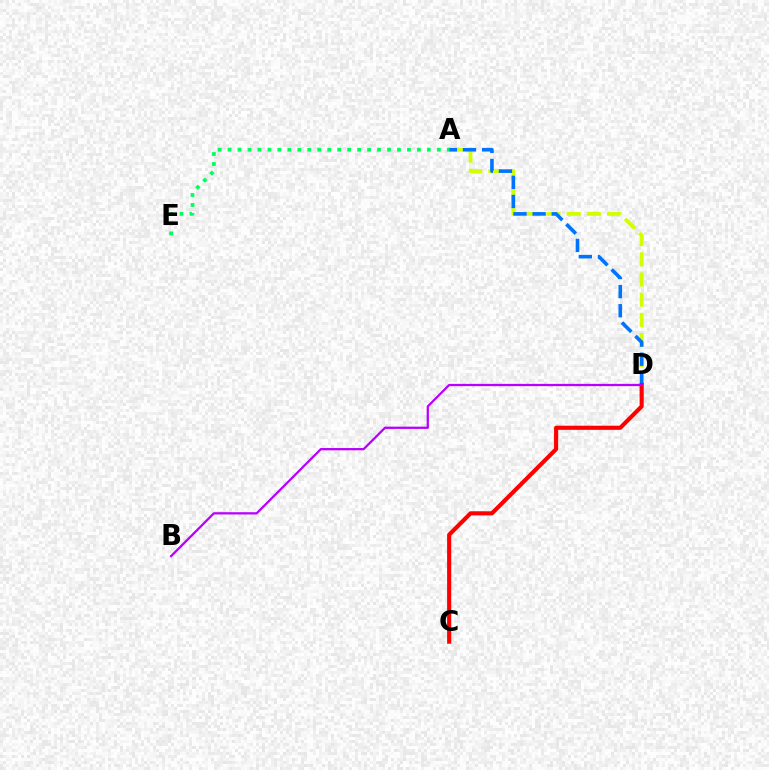{('A', 'D'): [{'color': '#d1ff00', 'line_style': 'dashed', 'thickness': 2.74}, {'color': '#0074ff', 'line_style': 'dashed', 'thickness': 2.6}], ('C', 'D'): [{'color': '#ff0000', 'line_style': 'solid', 'thickness': 2.97}], ('A', 'E'): [{'color': '#00ff5c', 'line_style': 'dotted', 'thickness': 2.71}], ('B', 'D'): [{'color': '#b900ff', 'line_style': 'solid', 'thickness': 1.63}]}